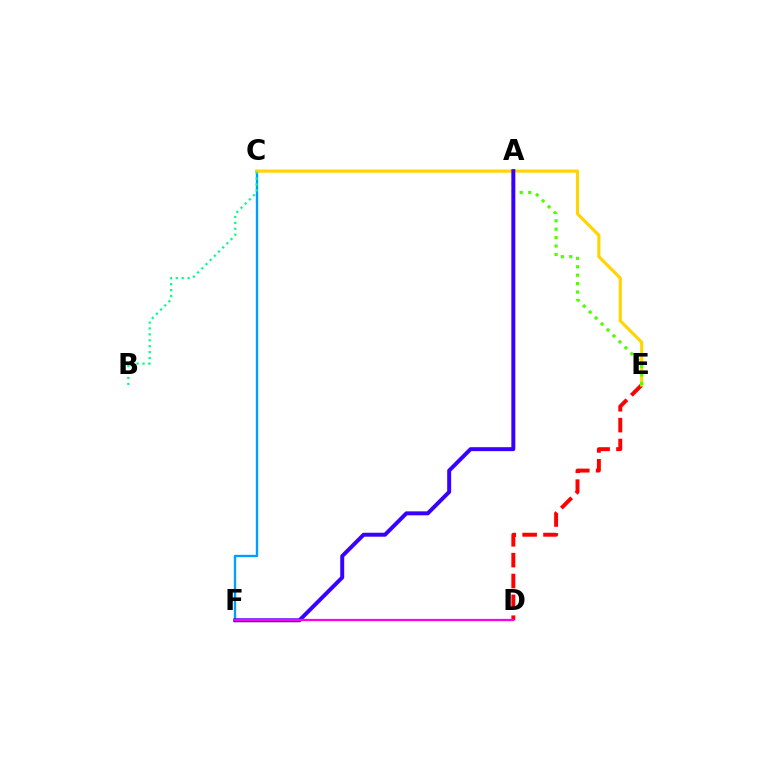{('D', 'E'): [{'color': '#ff0000', 'line_style': 'dashed', 'thickness': 2.83}], ('C', 'F'): [{'color': '#009eff', 'line_style': 'solid', 'thickness': 1.69}], ('C', 'E'): [{'color': '#ffd500', 'line_style': 'solid', 'thickness': 2.25}], ('A', 'E'): [{'color': '#4fff00', 'line_style': 'dotted', 'thickness': 2.29}], ('A', 'F'): [{'color': '#3700ff', 'line_style': 'solid', 'thickness': 2.84}], ('D', 'F'): [{'color': '#ff00ed', 'line_style': 'solid', 'thickness': 1.62}], ('B', 'C'): [{'color': '#00ff86', 'line_style': 'dotted', 'thickness': 1.6}]}